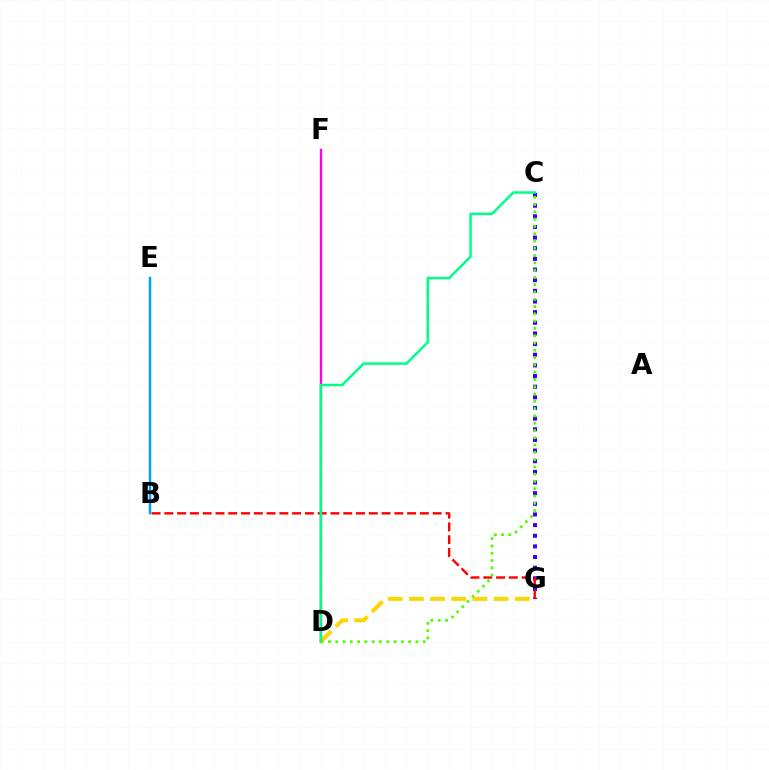{('D', 'G'): [{'color': '#ffd500', 'line_style': 'dashed', 'thickness': 2.88}], ('D', 'F'): [{'color': '#ff00ed', 'line_style': 'solid', 'thickness': 1.71}], ('C', 'G'): [{'color': '#3700ff', 'line_style': 'dotted', 'thickness': 2.89}], ('B', 'G'): [{'color': '#ff0000', 'line_style': 'dashed', 'thickness': 1.74}], ('B', 'E'): [{'color': '#009eff', 'line_style': 'solid', 'thickness': 1.77}], ('C', 'D'): [{'color': '#00ff86', 'line_style': 'solid', 'thickness': 1.81}, {'color': '#4fff00', 'line_style': 'dotted', 'thickness': 1.98}]}